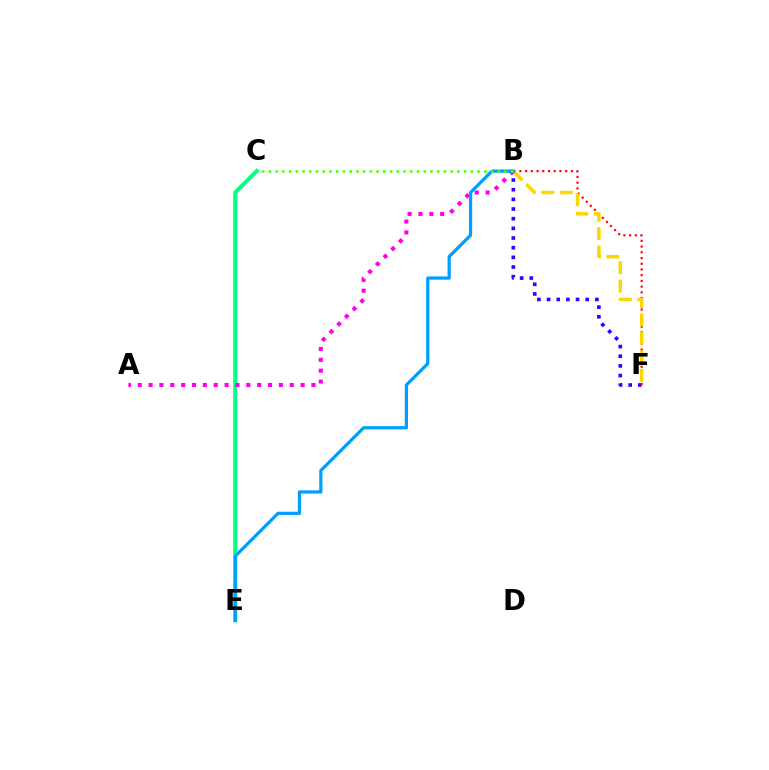{('B', 'F'): [{'color': '#3700ff', 'line_style': 'dotted', 'thickness': 2.63}, {'color': '#ff0000', 'line_style': 'dotted', 'thickness': 1.55}, {'color': '#ffd500', 'line_style': 'dashed', 'thickness': 2.51}], ('C', 'E'): [{'color': '#00ff86', 'line_style': 'solid', 'thickness': 2.93}], ('A', 'B'): [{'color': '#ff00ed', 'line_style': 'dotted', 'thickness': 2.95}], ('B', 'E'): [{'color': '#009eff', 'line_style': 'solid', 'thickness': 2.33}], ('B', 'C'): [{'color': '#4fff00', 'line_style': 'dotted', 'thickness': 1.83}]}